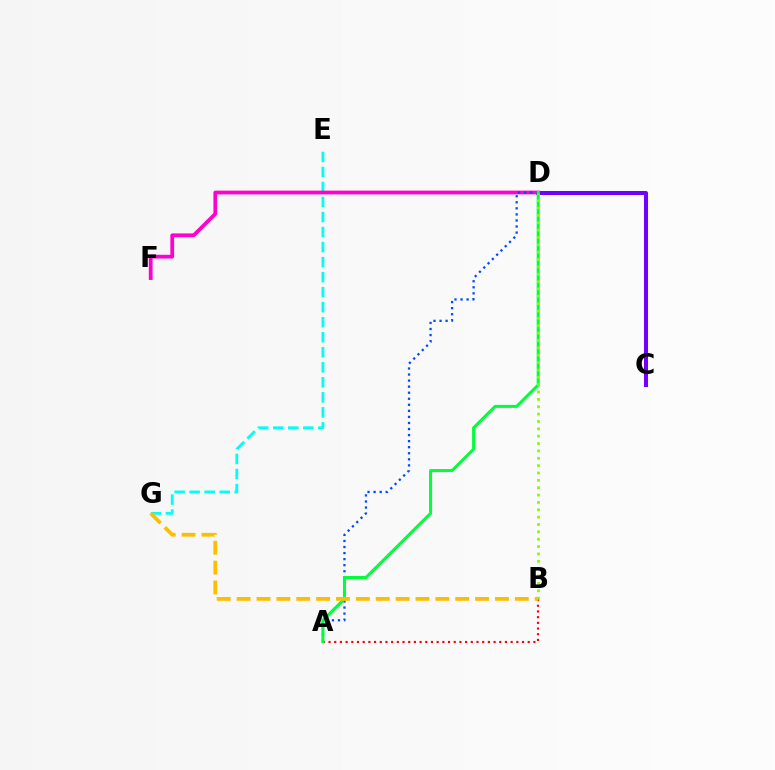{('E', 'G'): [{'color': '#00fff6', 'line_style': 'dashed', 'thickness': 2.04}], ('C', 'D'): [{'color': '#7200ff', 'line_style': 'solid', 'thickness': 2.91}], ('A', 'B'): [{'color': '#ff0000', 'line_style': 'dotted', 'thickness': 1.55}], ('D', 'F'): [{'color': '#ff00cf', 'line_style': 'solid', 'thickness': 2.71}], ('A', 'D'): [{'color': '#004bff', 'line_style': 'dotted', 'thickness': 1.65}, {'color': '#00ff39', 'line_style': 'solid', 'thickness': 2.17}], ('B', 'G'): [{'color': '#ffbd00', 'line_style': 'dashed', 'thickness': 2.7}], ('B', 'D'): [{'color': '#84ff00', 'line_style': 'dotted', 'thickness': 2.0}]}